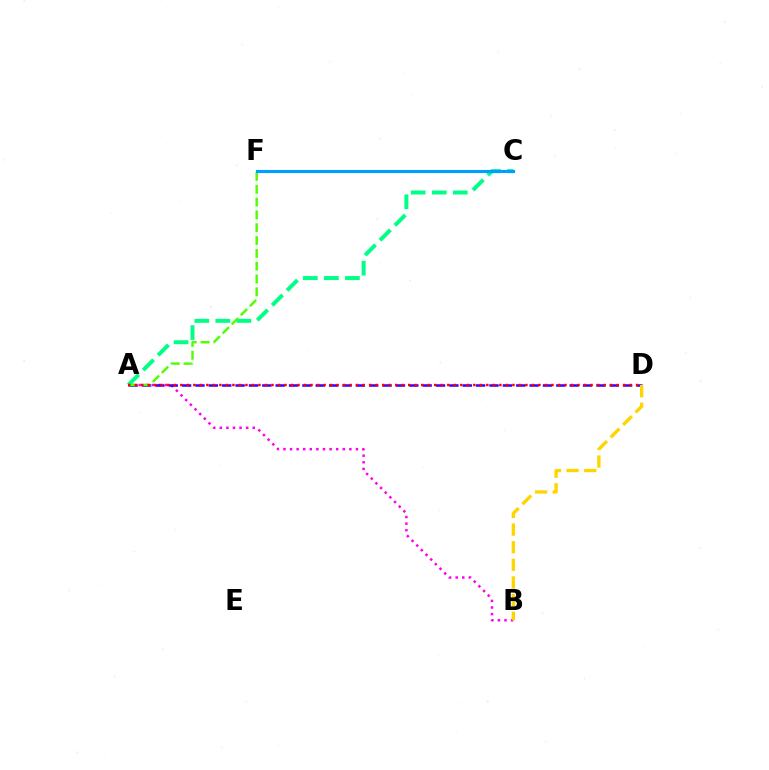{('A', 'B'): [{'color': '#ff00ed', 'line_style': 'dotted', 'thickness': 1.79}], ('A', 'C'): [{'color': '#00ff86', 'line_style': 'dashed', 'thickness': 2.86}], ('A', 'D'): [{'color': '#3700ff', 'line_style': 'dashed', 'thickness': 1.82}, {'color': '#ff0000', 'line_style': 'dotted', 'thickness': 1.77}], ('A', 'F'): [{'color': '#4fff00', 'line_style': 'dashed', 'thickness': 1.74}], ('B', 'D'): [{'color': '#ffd500', 'line_style': 'dashed', 'thickness': 2.39}], ('C', 'F'): [{'color': '#009eff', 'line_style': 'solid', 'thickness': 2.26}]}